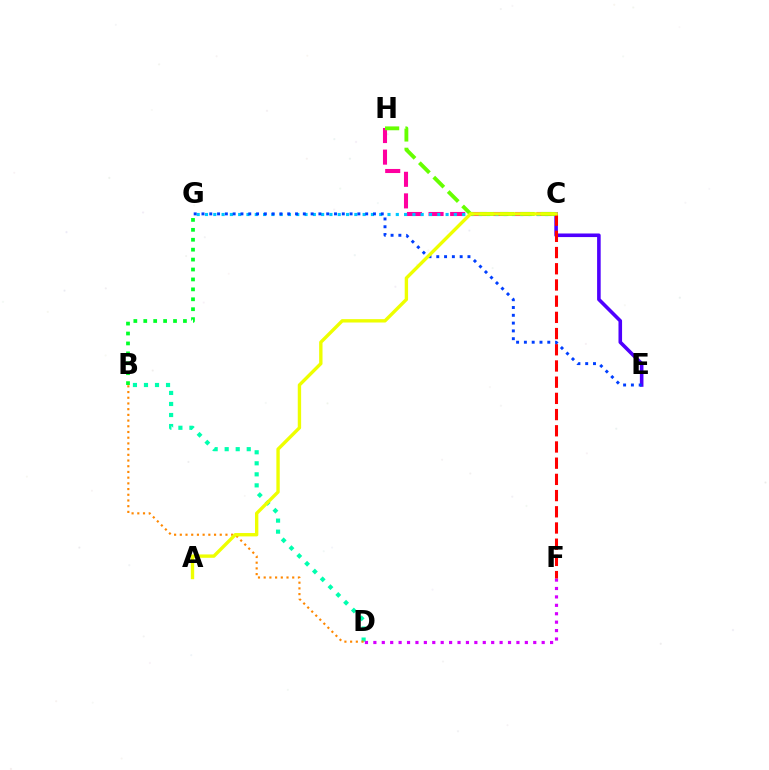{('C', 'E'): [{'color': '#4f00ff', 'line_style': 'solid', 'thickness': 2.58}], ('B', 'D'): [{'color': '#00ffaf', 'line_style': 'dotted', 'thickness': 3.0}, {'color': '#ff8800', 'line_style': 'dotted', 'thickness': 1.55}], ('C', 'H'): [{'color': '#ff00a0', 'line_style': 'dashed', 'thickness': 2.93}, {'color': '#66ff00', 'line_style': 'dashed', 'thickness': 2.77}], ('D', 'F'): [{'color': '#d600ff', 'line_style': 'dotted', 'thickness': 2.29}], ('C', 'G'): [{'color': '#00c7ff', 'line_style': 'dotted', 'thickness': 2.25}], ('C', 'F'): [{'color': '#ff0000', 'line_style': 'dashed', 'thickness': 2.2}], ('B', 'G'): [{'color': '#00ff27', 'line_style': 'dotted', 'thickness': 2.7}], ('E', 'G'): [{'color': '#003fff', 'line_style': 'dotted', 'thickness': 2.12}], ('A', 'C'): [{'color': '#eeff00', 'line_style': 'solid', 'thickness': 2.43}]}